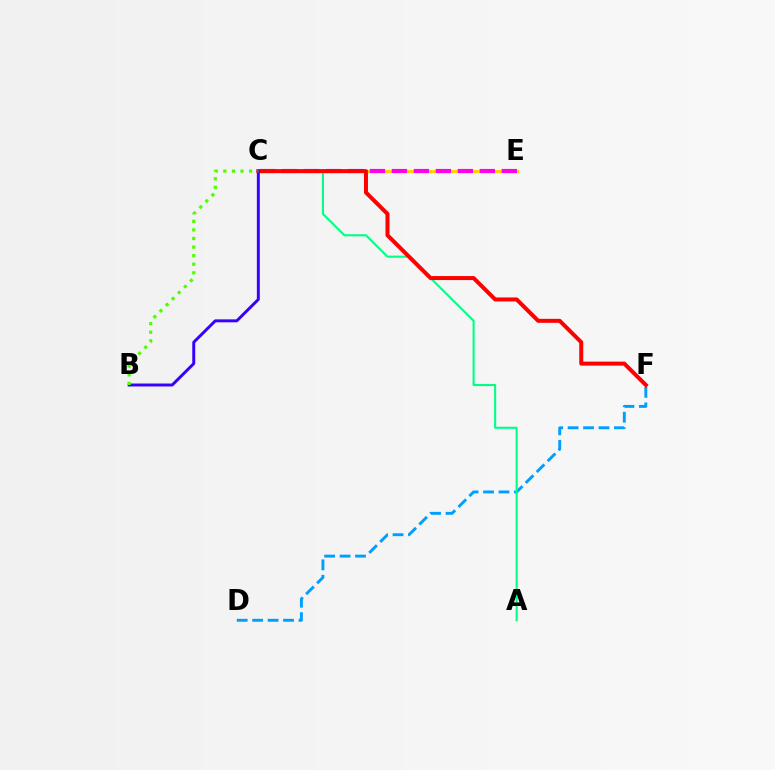{('D', 'F'): [{'color': '#009eff', 'line_style': 'dashed', 'thickness': 2.1}], ('C', 'E'): [{'color': '#ffd500', 'line_style': 'solid', 'thickness': 2.26}, {'color': '#ff00ed', 'line_style': 'dashed', 'thickness': 2.99}], ('A', 'C'): [{'color': '#00ff86', 'line_style': 'solid', 'thickness': 1.52}], ('C', 'F'): [{'color': '#ff0000', 'line_style': 'solid', 'thickness': 2.88}], ('B', 'C'): [{'color': '#3700ff', 'line_style': 'solid', 'thickness': 2.12}, {'color': '#4fff00', 'line_style': 'dotted', 'thickness': 2.33}]}